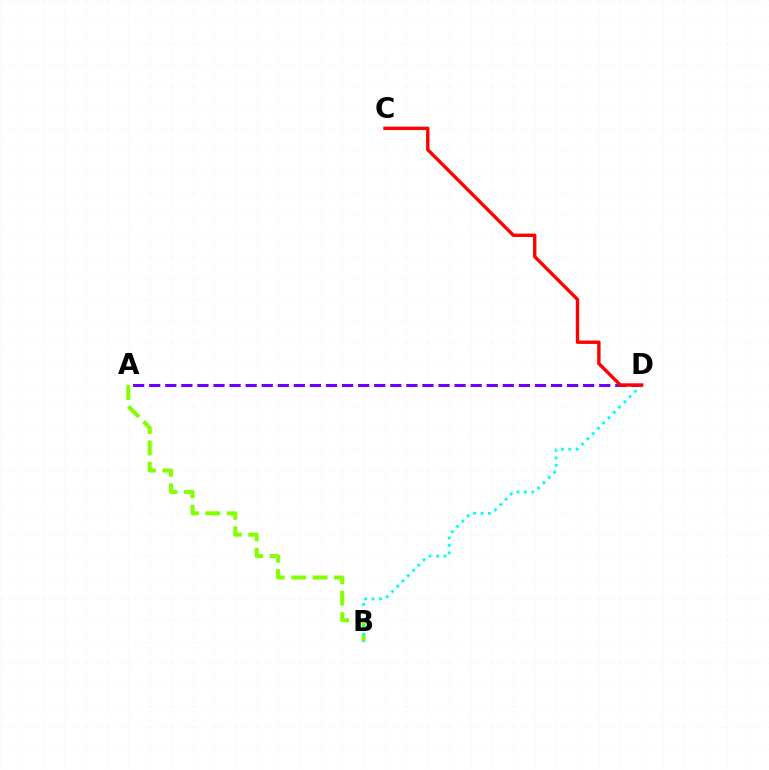{('A', 'D'): [{'color': '#7200ff', 'line_style': 'dashed', 'thickness': 2.18}], ('A', 'B'): [{'color': '#84ff00', 'line_style': 'dashed', 'thickness': 2.91}], ('B', 'D'): [{'color': '#00fff6', 'line_style': 'dotted', 'thickness': 2.03}], ('C', 'D'): [{'color': '#ff0000', 'line_style': 'solid', 'thickness': 2.43}]}